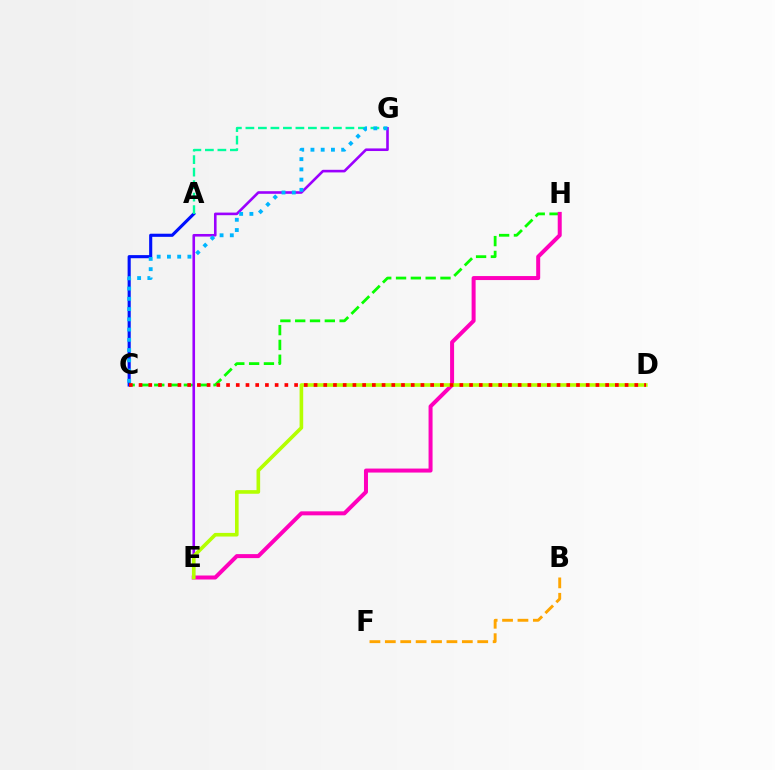{('A', 'C'): [{'color': '#0010ff', 'line_style': 'solid', 'thickness': 2.24}], ('A', 'G'): [{'color': '#00ff9d', 'line_style': 'dashed', 'thickness': 1.7}], ('C', 'H'): [{'color': '#08ff00', 'line_style': 'dashed', 'thickness': 2.01}], ('E', 'G'): [{'color': '#9b00ff', 'line_style': 'solid', 'thickness': 1.87}], ('C', 'G'): [{'color': '#00b5ff', 'line_style': 'dotted', 'thickness': 2.78}], ('E', 'H'): [{'color': '#ff00bd', 'line_style': 'solid', 'thickness': 2.88}], ('D', 'E'): [{'color': '#b3ff00', 'line_style': 'solid', 'thickness': 2.61}], ('B', 'F'): [{'color': '#ffa500', 'line_style': 'dashed', 'thickness': 2.09}], ('C', 'D'): [{'color': '#ff0000', 'line_style': 'dotted', 'thickness': 2.64}]}